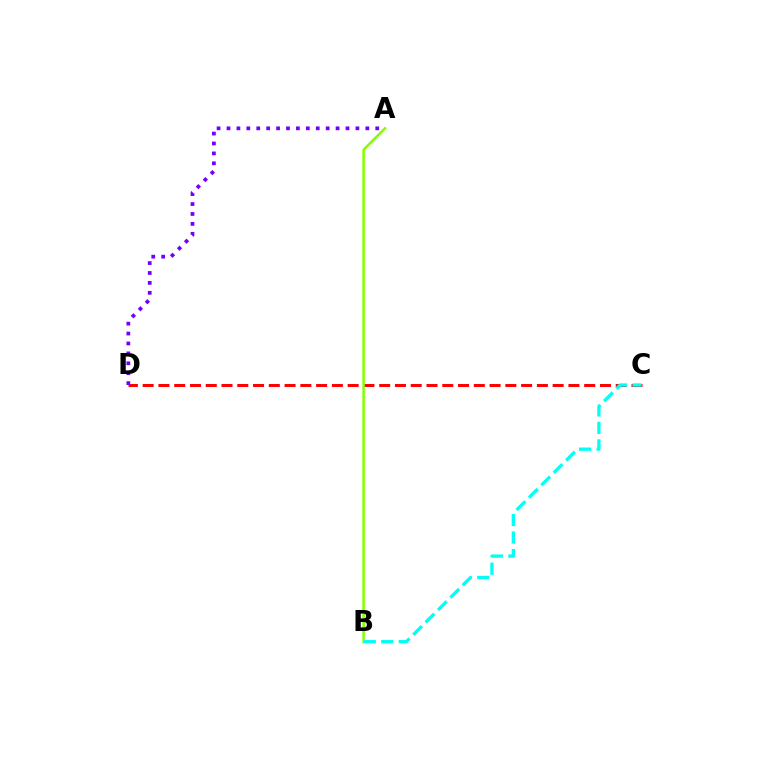{('C', 'D'): [{'color': '#ff0000', 'line_style': 'dashed', 'thickness': 2.14}], ('A', 'B'): [{'color': '#84ff00', 'line_style': 'solid', 'thickness': 1.82}], ('A', 'D'): [{'color': '#7200ff', 'line_style': 'dotted', 'thickness': 2.69}], ('B', 'C'): [{'color': '#00fff6', 'line_style': 'dashed', 'thickness': 2.38}]}